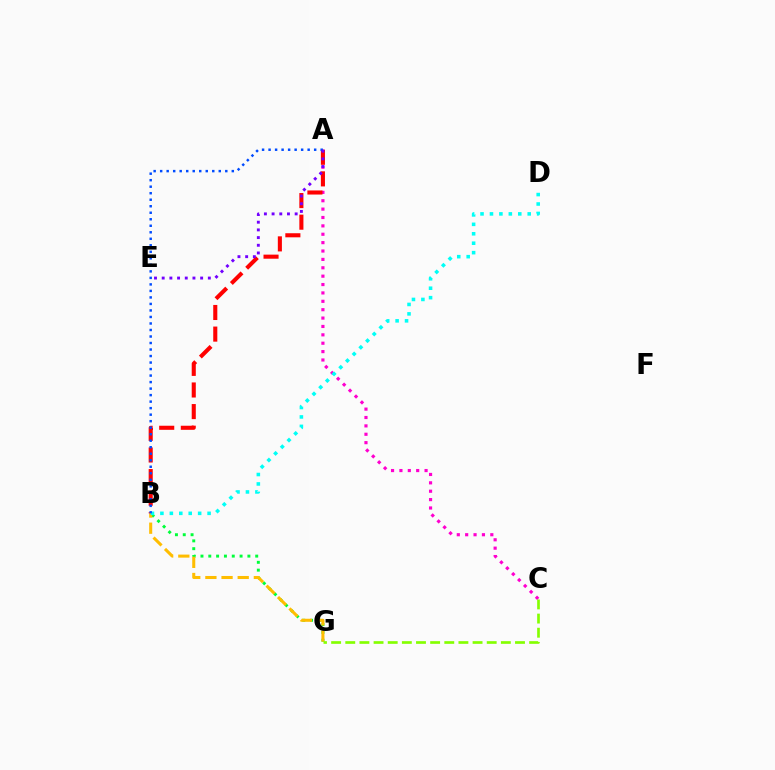{('A', 'C'): [{'color': '#ff00cf', 'line_style': 'dotted', 'thickness': 2.28}], ('B', 'G'): [{'color': '#00ff39', 'line_style': 'dotted', 'thickness': 2.13}, {'color': '#ffbd00', 'line_style': 'dashed', 'thickness': 2.19}], ('C', 'G'): [{'color': '#84ff00', 'line_style': 'dashed', 'thickness': 1.92}], ('A', 'B'): [{'color': '#ff0000', 'line_style': 'dashed', 'thickness': 2.94}, {'color': '#004bff', 'line_style': 'dotted', 'thickness': 1.77}], ('B', 'D'): [{'color': '#00fff6', 'line_style': 'dotted', 'thickness': 2.56}], ('A', 'E'): [{'color': '#7200ff', 'line_style': 'dotted', 'thickness': 2.09}]}